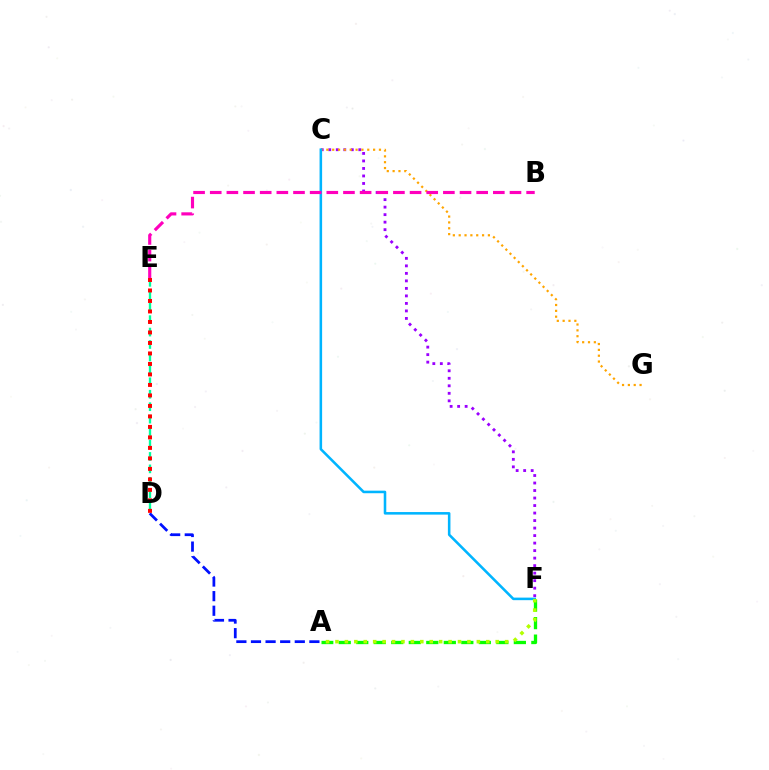{('A', 'D'): [{'color': '#0010ff', 'line_style': 'dashed', 'thickness': 1.98}], ('C', 'F'): [{'color': '#9b00ff', 'line_style': 'dotted', 'thickness': 2.04}, {'color': '#00b5ff', 'line_style': 'solid', 'thickness': 1.84}], ('A', 'F'): [{'color': '#08ff00', 'line_style': 'dashed', 'thickness': 2.38}, {'color': '#b3ff00', 'line_style': 'dotted', 'thickness': 2.56}], ('C', 'G'): [{'color': '#ffa500', 'line_style': 'dotted', 'thickness': 1.59}], ('D', 'E'): [{'color': '#00ff9d', 'line_style': 'dashed', 'thickness': 1.69}, {'color': '#ff0000', 'line_style': 'dotted', 'thickness': 2.85}], ('B', 'E'): [{'color': '#ff00bd', 'line_style': 'dashed', 'thickness': 2.26}]}